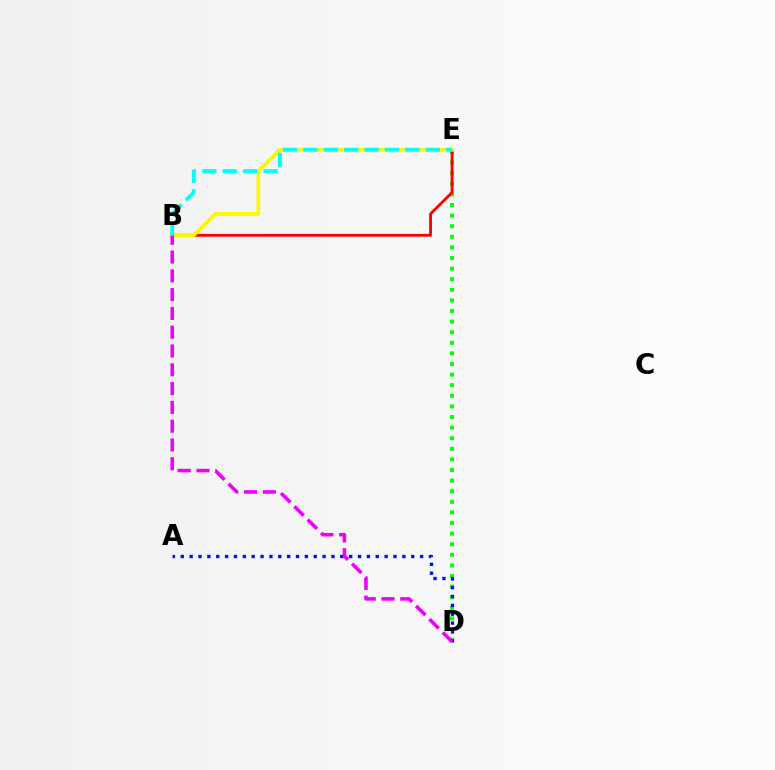{('D', 'E'): [{'color': '#08ff00', 'line_style': 'dotted', 'thickness': 2.88}], ('B', 'E'): [{'color': '#ff0000', 'line_style': 'solid', 'thickness': 2.04}, {'color': '#fcf500', 'line_style': 'solid', 'thickness': 2.6}, {'color': '#00fff6', 'line_style': 'dashed', 'thickness': 2.77}], ('A', 'D'): [{'color': '#0010ff', 'line_style': 'dotted', 'thickness': 2.41}], ('B', 'D'): [{'color': '#ee00ff', 'line_style': 'dashed', 'thickness': 2.55}]}